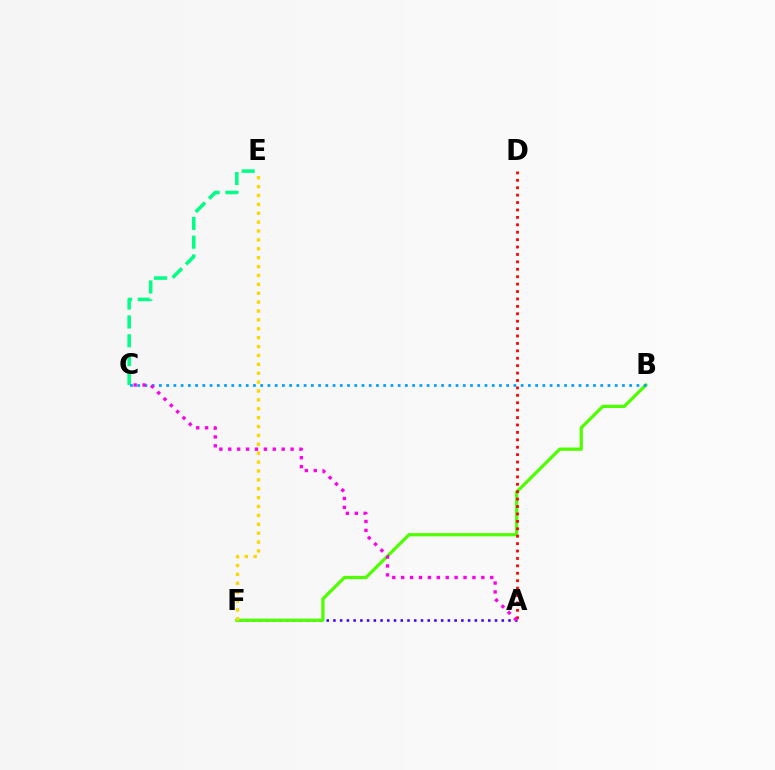{('A', 'F'): [{'color': '#3700ff', 'line_style': 'dotted', 'thickness': 1.83}], ('B', 'F'): [{'color': '#4fff00', 'line_style': 'solid', 'thickness': 2.33}], ('A', 'D'): [{'color': '#ff0000', 'line_style': 'dotted', 'thickness': 2.01}], ('C', 'E'): [{'color': '#00ff86', 'line_style': 'dashed', 'thickness': 2.56}], ('E', 'F'): [{'color': '#ffd500', 'line_style': 'dotted', 'thickness': 2.41}], ('B', 'C'): [{'color': '#009eff', 'line_style': 'dotted', 'thickness': 1.97}], ('A', 'C'): [{'color': '#ff00ed', 'line_style': 'dotted', 'thickness': 2.42}]}